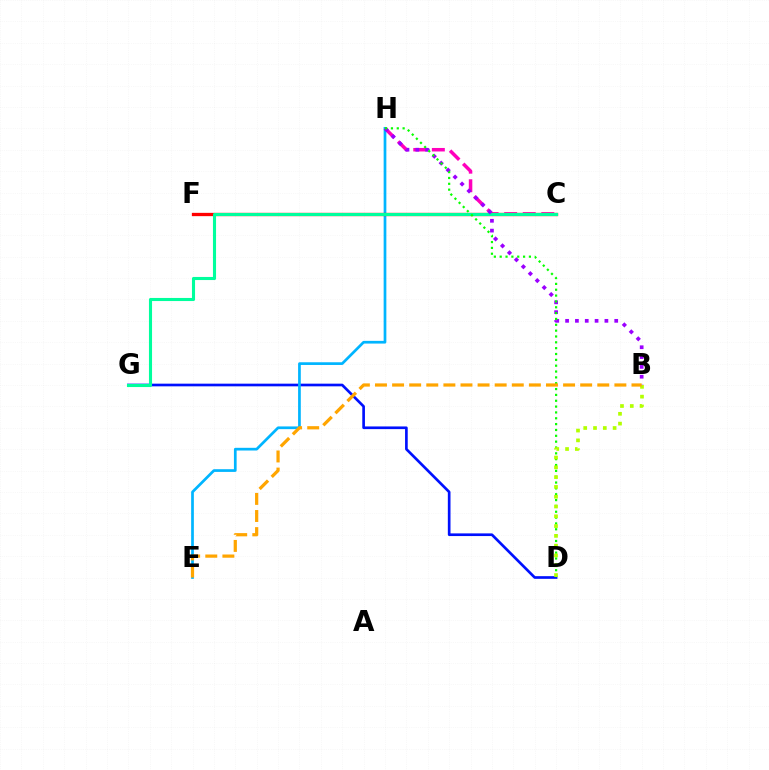{('D', 'G'): [{'color': '#0010ff', 'line_style': 'solid', 'thickness': 1.92}], ('C', 'H'): [{'color': '#ff00bd', 'line_style': 'dashed', 'thickness': 2.52}], ('E', 'H'): [{'color': '#00b5ff', 'line_style': 'solid', 'thickness': 1.95}], ('C', 'F'): [{'color': '#ff0000', 'line_style': 'solid', 'thickness': 2.37}], ('C', 'G'): [{'color': '#00ff9d', 'line_style': 'solid', 'thickness': 2.23}], ('B', 'H'): [{'color': '#9b00ff', 'line_style': 'dotted', 'thickness': 2.67}], ('D', 'H'): [{'color': '#08ff00', 'line_style': 'dotted', 'thickness': 1.59}], ('B', 'D'): [{'color': '#b3ff00', 'line_style': 'dotted', 'thickness': 2.66}], ('B', 'E'): [{'color': '#ffa500', 'line_style': 'dashed', 'thickness': 2.32}]}